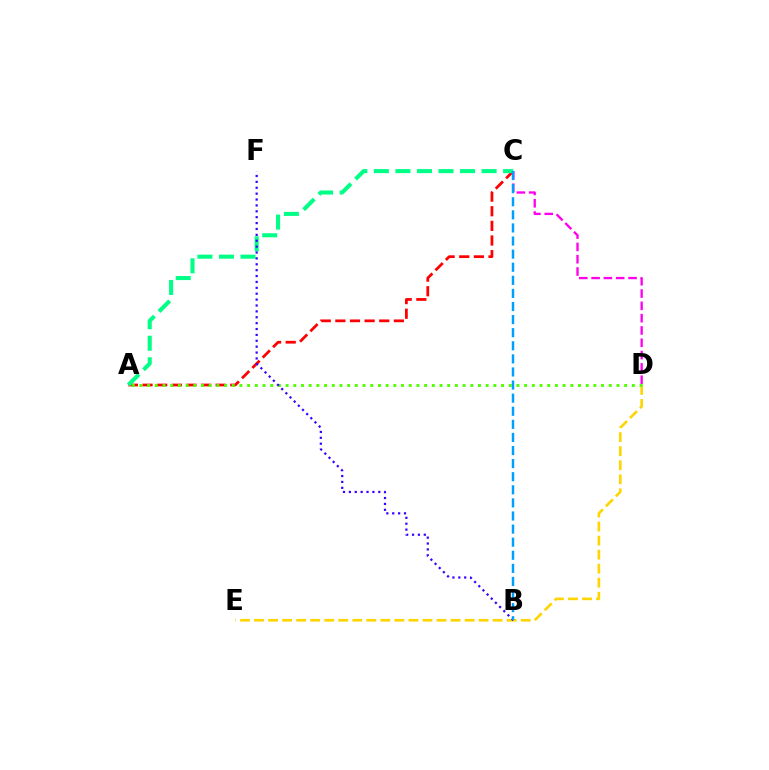{('C', 'D'): [{'color': '#ff00ed', 'line_style': 'dashed', 'thickness': 1.67}], ('D', 'E'): [{'color': '#ffd500', 'line_style': 'dashed', 'thickness': 1.91}], ('A', 'C'): [{'color': '#ff0000', 'line_style': 'dashed', 'thickness': 1.99}, {'color': '#00ff86', 'line_style': 'dashed', 'thickness': 2.93}], ('A', 'D'): [{'color': '#4fff00', 'line_style': 'dotted', 'thickness': 2.09}], ('B', 'F'): [{'color': '#3700ff', 'line_style': 'dotted', 'thickness': 1.6}], ('B', 'C'): [{'color': '#009eff', 'line_style': 'dashed', 'thickness': 1.78}]}